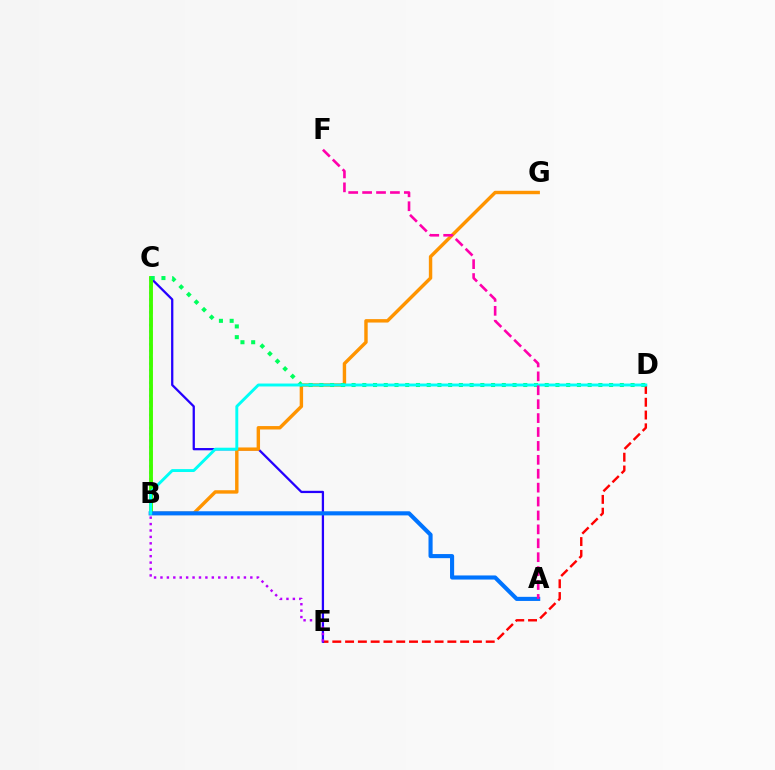{('D', 'E'): [{'color': '#ff0000', 'line_style': 'dashed', 'thickness': 1.74}], ('C', 'E'): [{'color': '#2500ff', 'line_style': 'solid', 'thickness': 1.64}, {'color': '#b900ff', 'line_style': 'dotted', 'thickness': 1.74}], ('B', 'G'): [{'color': '#ff9400', 'line_style': 'solid', 'thickness': 2.46}], ('B', 'C'): [{'color': '#d1ff00', 'line_style': 'dashed', 'thickness': 1.81}, {'color': '#3dff00', 'line_style': 'solid', 'thickness': 2.78}], ('C', 'D'): [{'color': '#00ff5c', 'line_style': 'dotted', 'thickness': 2.92}], ('A', 'B'): [{'color': '#0074ff', 'line_style': 'solid', 'thickness': 2.96}], ('B', 'D'): [{'color': '#00fff6', 'line_style': 'solid', 'thickness': 2.1}], ('A', 'F'): [{'color': '#ff00ac', 'line_style': 'dashed', 'thickness': 1.89}]}